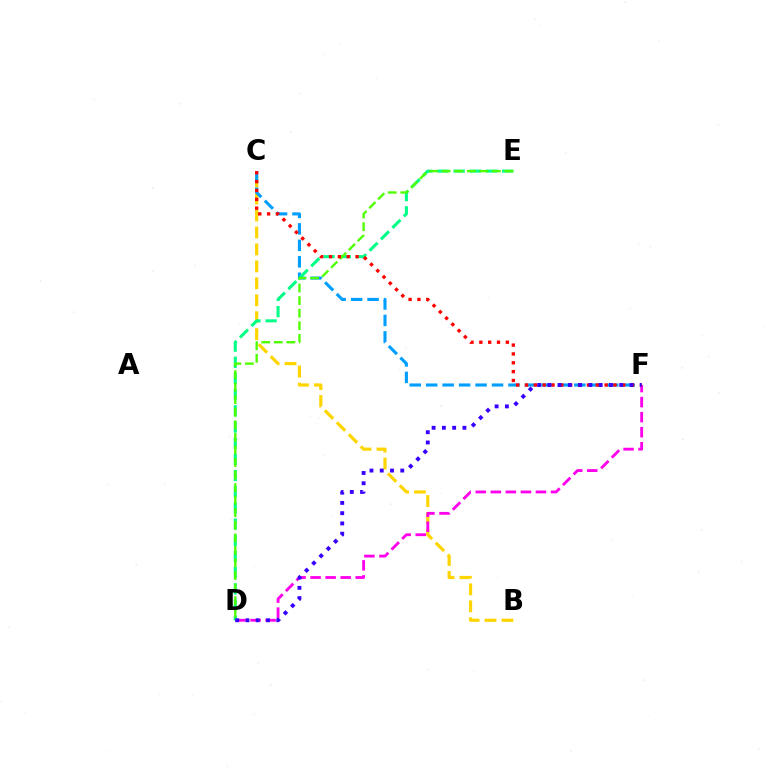{('B', 'C'): [{'color': '#ffd500', 'line_style': 'dashed', 'thickness': 2.3}], ('C', 'F'): [{'color': '#009eff', 'line_style': 'dashed', 'thickness': 2.24}, {'color': '#ff0000', 'line_style': 'dotted', 'thickness': 2.4}], ('D', 'F'): [{'color': '#ff00ed', 'line_style': 'dashed', 'thickness': 2.04}, {'color': '#3700ff', 'line_style': 'dotted', 'thickness': 2.79}], ('D', 'E'): [{'color': '#00ff86', 'line_style': 'dashed', 'thickness': 2.2}, {'color': '#4fff00', 'line_style': 'dashed', 'thickness': 1.71}]}